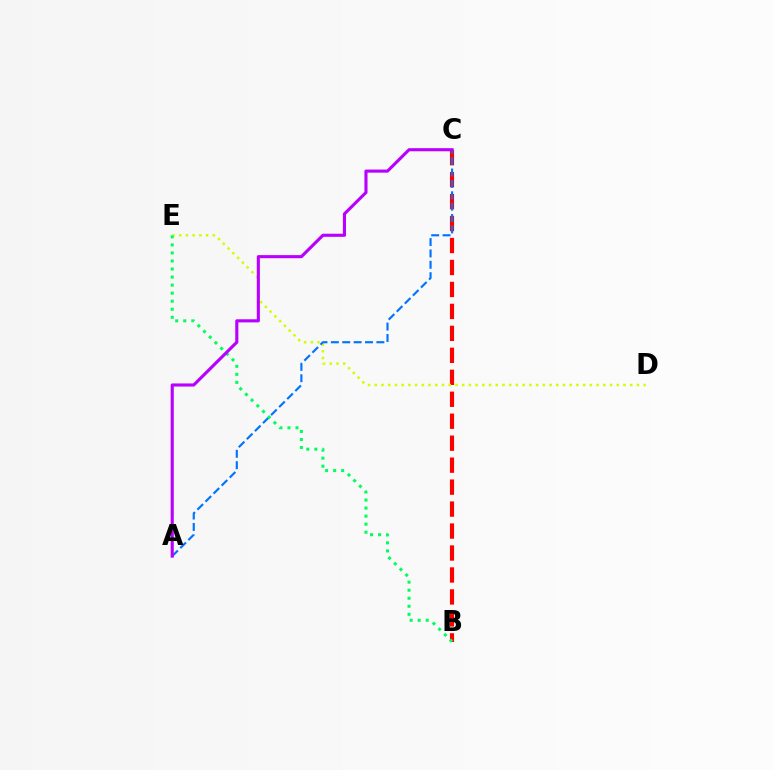{('B', 'C'): [{'color': '#ff0000', 'line_style': 'dashed', 'thickness': 2.98}], ('D', 'E'): [{'color': '#d1ff00', 'line_style': 'dotted', 'thickness': 1.83}], ('A', 'C'): [{'color': '#0074ff', 'line_style': 'dashed', 'thickness': 1.55}, {'color': '#b900ff', 'line_style': 'solid', 'thickness': 2.24}], ('B', 'E'): [{'color': '#00ff5c', 'line_style': 'dotted', 'thickness': 2.19}]}